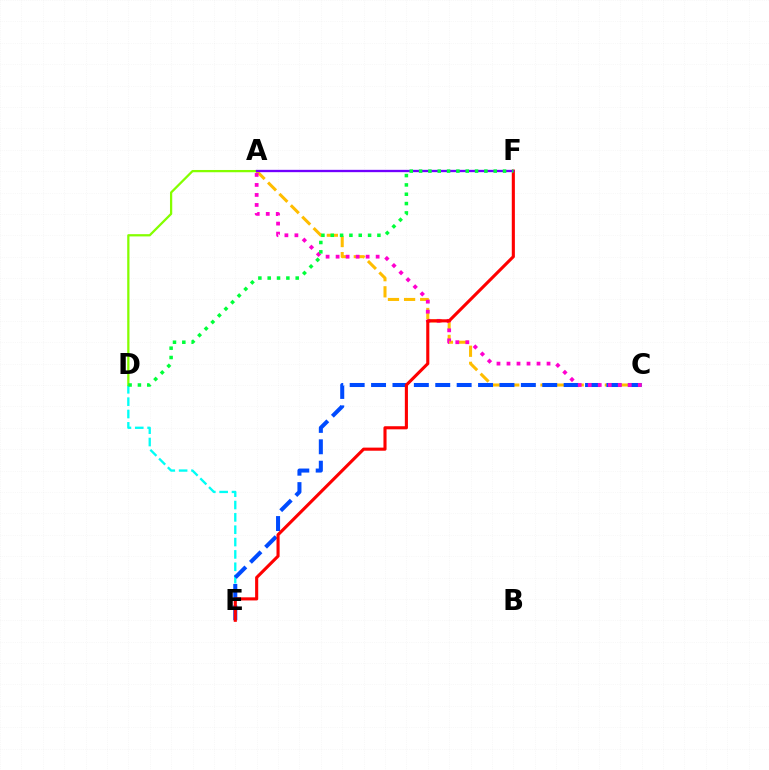{('D', 'E'): [{'color': '#00fff6', 'line_style': 'dashed', 'thickness': 1.68}], ('A', 'C'): [{'color': '#ffbd00', 'line_style': 'dashed', 'thickness': 2.19}, {'color': '#ff00cf', 'line_style': 'dotted', 'thickness': 2.72}], ('C', 'E'): [{'color': '#004bff', 'line_style': 'dashed', 'thickness': 2.91}], ('A', 'D'): [{'color': '#84ff00', 'line_style': 'solid', 'thickness': 1.63}], ('E', 'F'): [{'color': '#ff0000', 'line_style': 'solid', 'thickness': 2.23}], ('A', 'F'): [{'color': '#7200ff', 'line_style': 'solid', 'thickness': 1.67}], ('D', 'F'): [{'color': '#00ff39', 'line_style': 'dotted', 'thickness': 2.54}]}